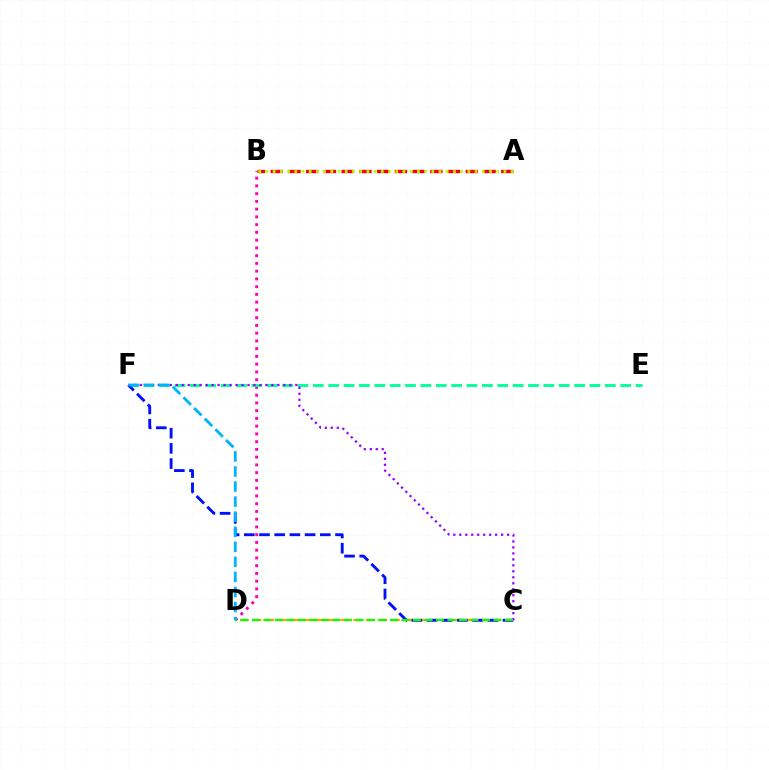{('B', 'D'): [{'color': '#ff00bd', 'line_style': 'dotted', 'thickness': 2.11}], ('C', 'D'): [{'color': '#ffa500', 'line_style': 'dashed', 'thickness': 1.71}, {'color': '#08ff00', 'line_style': 'dashed', 'thickness': 1.56}], ('A', 'B'): [{'color': '#ff0000', 'line_style': 'dashed', 'thickness': 2.41}, {'color': '#b3ff00', 'line_style': 'dotted', 'thickness': 1.96}], ('E', 'F'): [{'color': '#00ff9d', 'line_style': 'dashed', 'thickness': 2.09}], ('C', 'F'): [{'color': '#0010ff', 'line_style': 'dashed', 'thickness': 2.07}, {'color': '#9b00ff', 'line_style': 'dotted', 'thickness': 1.62}], ('D', 'F'): [{'color': '#00b5ff', 'line_style': 'dashed', 'thickness': 2.05}]}